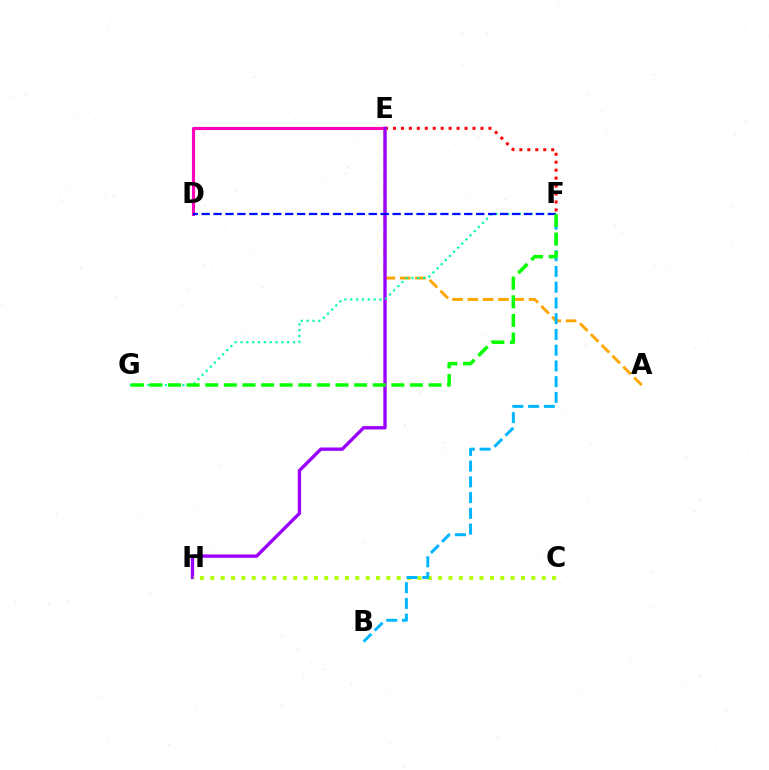{('D', 'E'): [{'color': '#ff00bd', 'line_style': 'solid', 'thickness': 2.23}], ('E', 'F'): [{'color': '#ff0000', 'line_style': 'dotted', 'thickness': 2.16}], ('A', 'E'): [{'color': '#ffa500', 'line_style': 'dashed', 'thickness': 2.08}], ('E', 'H'): [{'color': '#9b00ff', 'line_style': 'solid', 'thickness': 2.41}], ('F', 'G'): [{'color': '#00ff9d', 'line_style': 'dotted', 'thickness': 1.58}, {'color': '#08ff00', 'line_style': 'dashed', 'thickness': 2.53}], ('C', 'H'): [{'color': '#b3ff00', 'line_style': 'dotted', 'thickness': 2.81}], ('D', 'F'): [{'color': '#0010ff', 'line_style': 'dashed', 'thickness': 1.62}], ('B', 'F'): [{'color': '#00b5ff', 'line_style': 'dashed', 'thickness': 2.14}]}